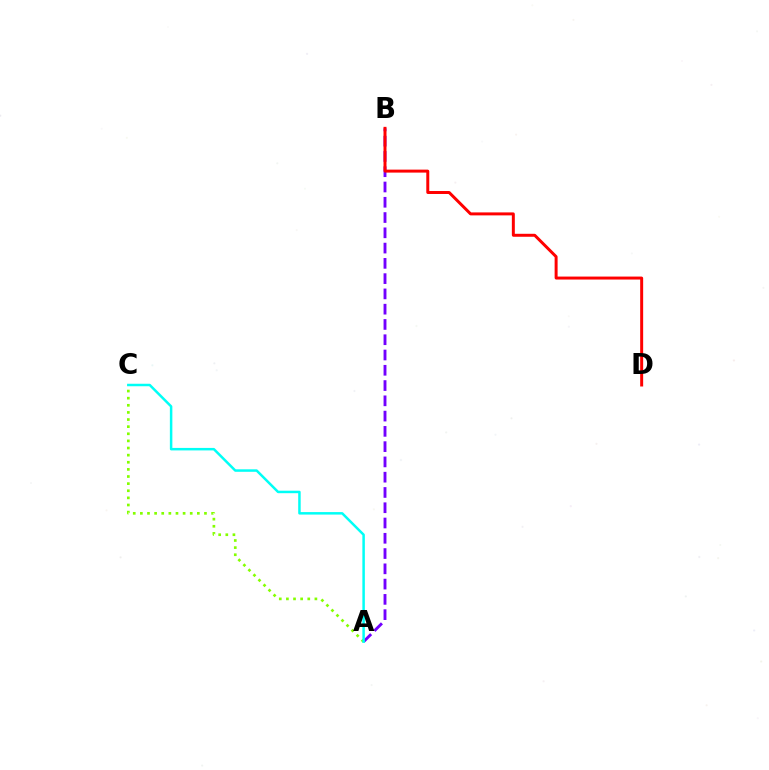{('A', 'B'): [{'color': '#7200ff', 'line_style': 'dashed', 'thickness': 2.07}], ('A', 'C'): [{'color': '#84ff00', 'line_style': 'dotted', 'thickness': 1.93}, {'color': '#00fff6', 'line_style': 'solid', 'thickness': 1.79}], ('B', 'D'): [{'color': '#ff0000', 'line_style': 'solid', 'thickness': 2.14}]}